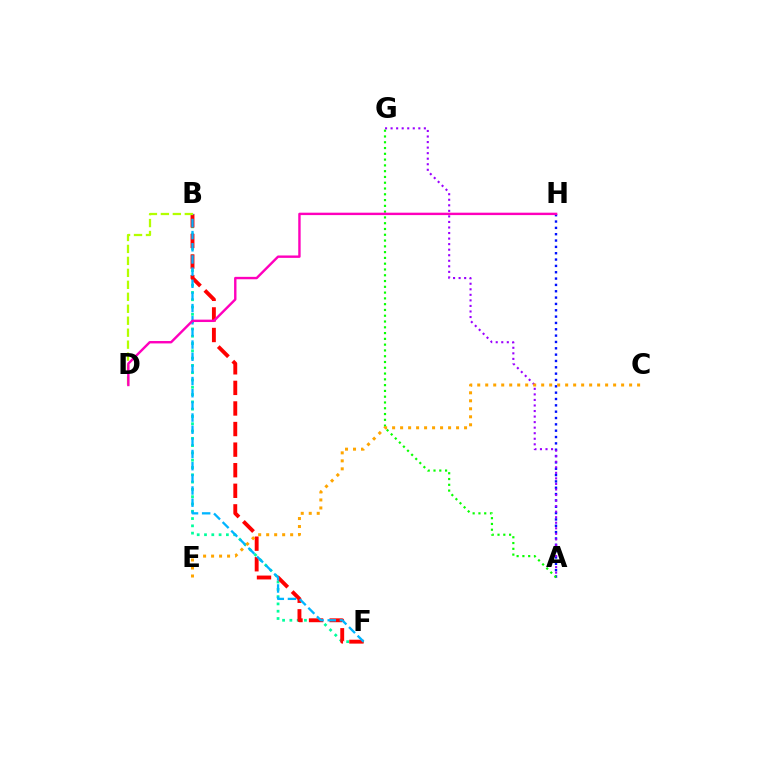{('A', 'H'): [{'color': '#0010ff', 'line_style': 'dotted', 'thickness': 1.72}], ('B', 'F'): [{'color': '#00ff9d', 'line_style': 'dotted', 'thickness': 1.98}, {'color': '#ff0000', 'line_style': 'dashed', 'thickness': 2.8}, {'color': '#00b5ff', 'line_style': 'dashed', 'thickness': 1.65}], ('A', 'G'): [{'color': '#9b00ff', 'line_style': 'dotted', 'thickness': 1.51}, {'color': '#08ff00', 'line_style': 'dotted', 'thickness': 1.57}], ('C', 'E'): [{'color': '#ffa500', 'line_style': 'dotted', 'thickness': 2.17}], ('B', 'D'): [{'color': '#b3ff00', 'line_style': 'dashed', 'thickness': 1.63}], ('D', 'H'): [{'color': '#ff00bd', 'line_style': 'solid', 'thickness': 1.73}]}